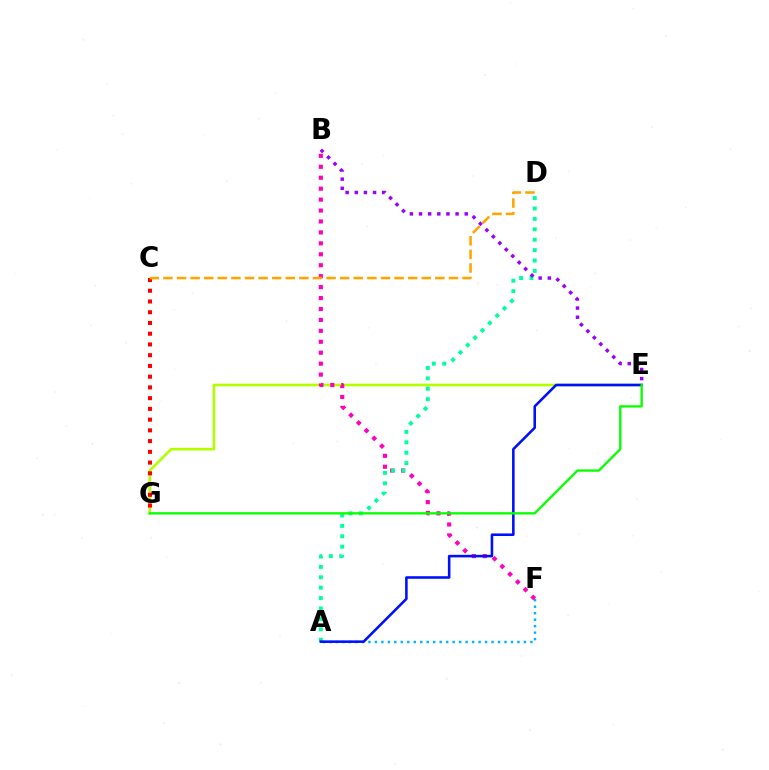{('A', 'F'): [{'color': '#00b5ff', 'line_style': 'dotted', 'thickness': 1.76}], ('E', 'G'): [{'color': '#b3ff00', 'line_style': 'solid', 'thickness': 1.89}, {'color': '#08ff00', 'line_style': 'solid', 'thickness': 1.69}], ('B', 'F'): [{'color': '#ff00bd', 'line_style': 'dotted', 'thickness': 2.97}], ('C', 'G'): [{'color': '#ff0000', 'line_style': 'dotted', 'thickness': 2.92}], ('A', 'D'): [{'color': '#00ff9d', 'line_style': 'dotted', 'thickness': 2.83}], ('A', 'E'): [{'color': '#0010ff', 'line_style': 'solid', 'thickness': 1.85}], ('B', 'E'): [{'color': '#9b00ff', 'line_style': 'dotted', 'thickness': 2.48}], ('C', 'D'): [{'color': '#ffa500', 'line_style': 'dashed', 'thickness': 1.85}]}